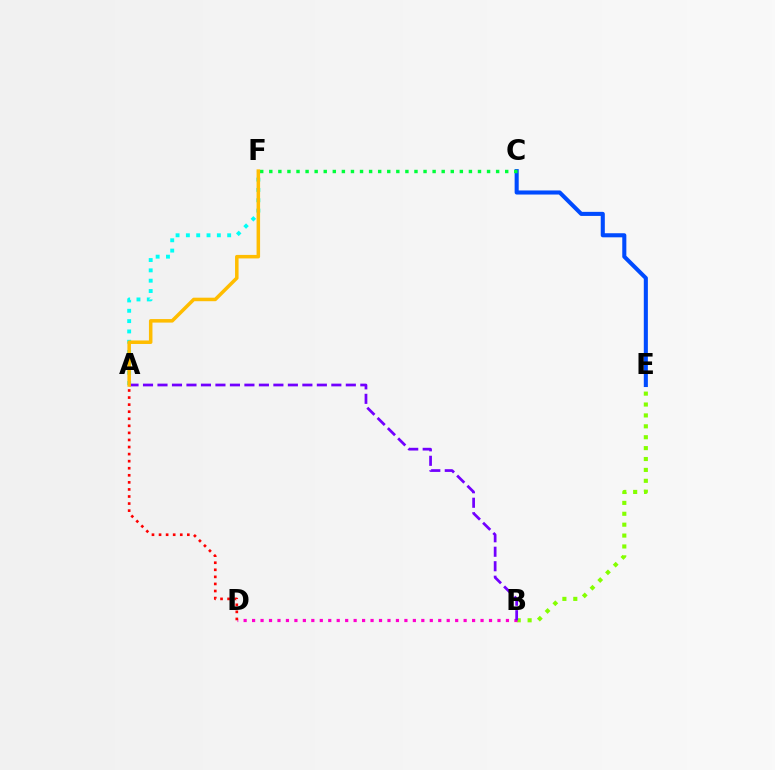{('A', 'F'): [{'color': '#00fff6', 'line_style': 'dotted', 'thickness': 2.81}, {'color': '#ffbd00', 'line_style': 'solid', 'thickness': 2.53}], ('B', 'E'): [{'color': '#84ff00', 'line_style': 'dotted', 'thickness': 2.96}], ('C', 'E'): [{'color': '#004bff', 'line_style': 'solid', 'thickness': 2.93}], ('C', 'F'): [{'color': '#00ff39', 'line_style': 'dotted', 'thickness': 2.47}], ('B', 'D'): [{'color': '#ff00cf', 'line_style': 'dotted', 'thickness': 2.3}], ('A', 'D'): [{'color': '#ff0000', 'line_style': 'dotted', 'thickness': 1.92}], ('A', 'B'): [{'color': '#7200ff', 'line_style': 'dashed', 'thickness': 1.97}]}